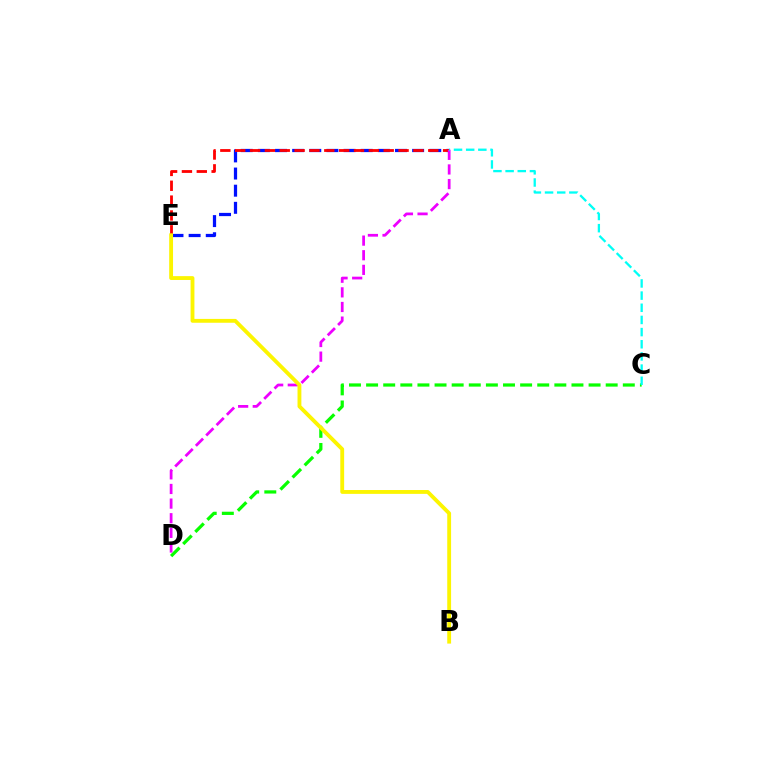{('A', 'E'): [{'color': '#0010ff', 'line_style': 'dashed', 'thickness': 2.33}, {'color': '#ff0000', 'line_style': 'dashed', 'thickness': 2.02}], ('C', 'D'): [{'color': '#08ff00', 'line_style': 'dashed', 'thickness': 2.32}], ('A', 'D'): [{'color': '#ee00ff', 'line_style': 'dashed', 'thickness': 1.99}], ('A', 'C'): [{'color': '#00fff6', 'line_style': 'dashed', 'thickness': 1.65}], ('B', 'E'): [{'color': '#fcf500', 'line_style': 'solid', 'thickness': 2.77}]}